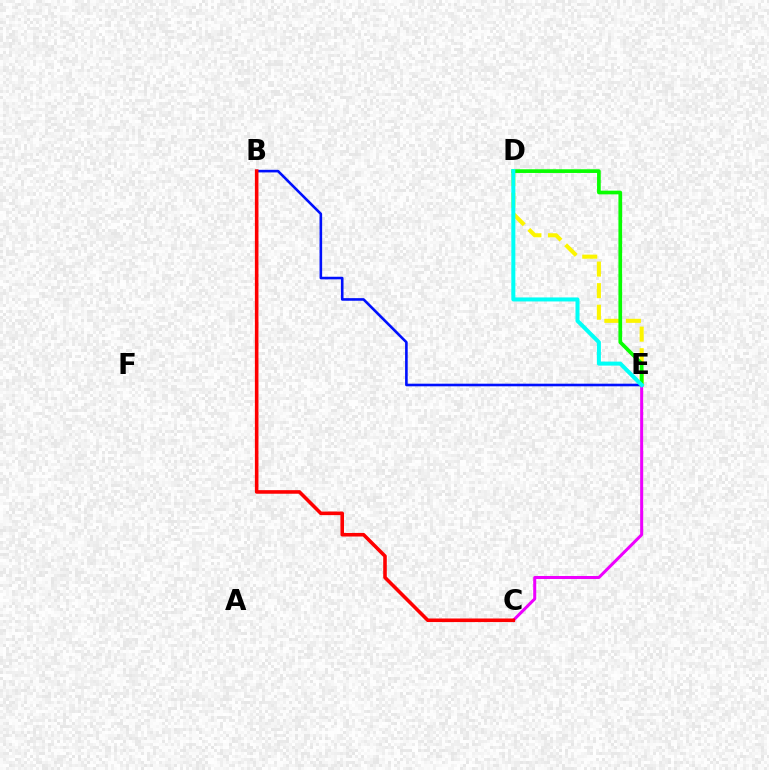{('D', 'E'): [{'color': '#fcf500', 'line_style': 'dashed', 'thickness': 2.93}, {'color': '#08ff00', 'line_style': 'solid', 'thickness': 2.66}, {'color': '#00fff6', 'line_style': 'solid', 'thickness': 2.89}], ('B', 'E'): [{'color': '#0010ff', 'line_style': 'solid', 'thickness': 1.88}], ('C', 'E'): [{'color': '#ee00ff', 'line_style': 'solid', 'thickness': 2.17}], ('B', 'C'): [{'color': '#ff0000', 'line_style': 'solid', 'thickness': 2.58}]}